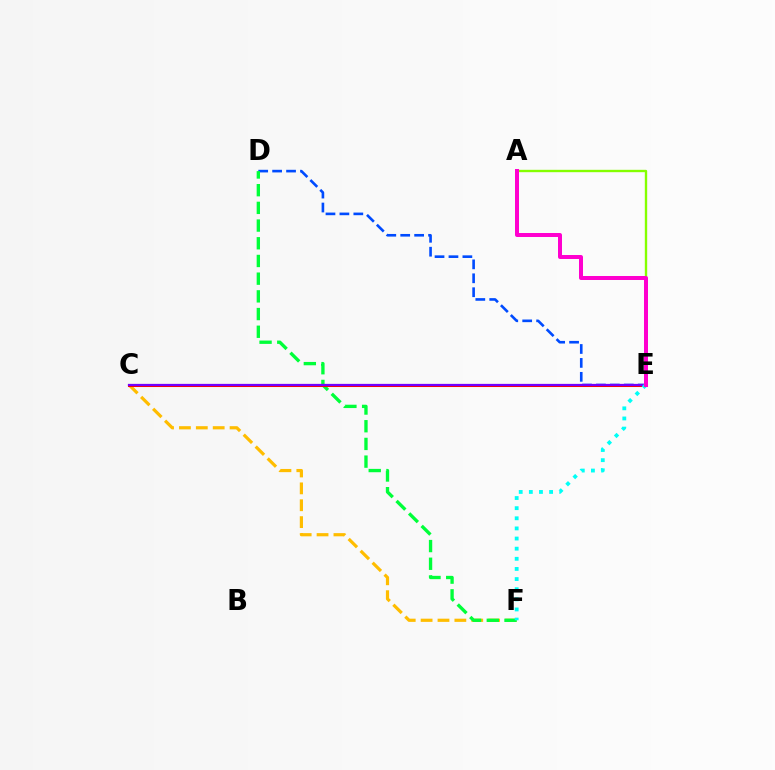{('C', 'F'): [{'color': '#ffbd00', 'line_style': 'dashed', 'thickness': 2.29}], ('D', 'E'): [{'color': '#004bff', 'line_style': 'dashed', 'thickness': 1.89}], ('D', 'F'): [{'color': '#00ff39', 'line_style': 'dashed', 'thickness': 2.4}], ('C', 'E'): [{'color': '#ff0000', 'line_style': 'solid', 'thickness': 2.19}, {'color': '#7200ff', 'line_style': 'solid', 'thickness': 1.59}], ('E', 'F'): [{'color': '#00fff6', 'line_style': 'dotted', 'thickness': 2.75}], ('A', 'E'): [{'color': '#84ff00', 'line_style': 'solid', 'thickness': 1.71}, {'color': '#ff00cf', 'line_style': 'solid', 'thickness': 2.88}]}